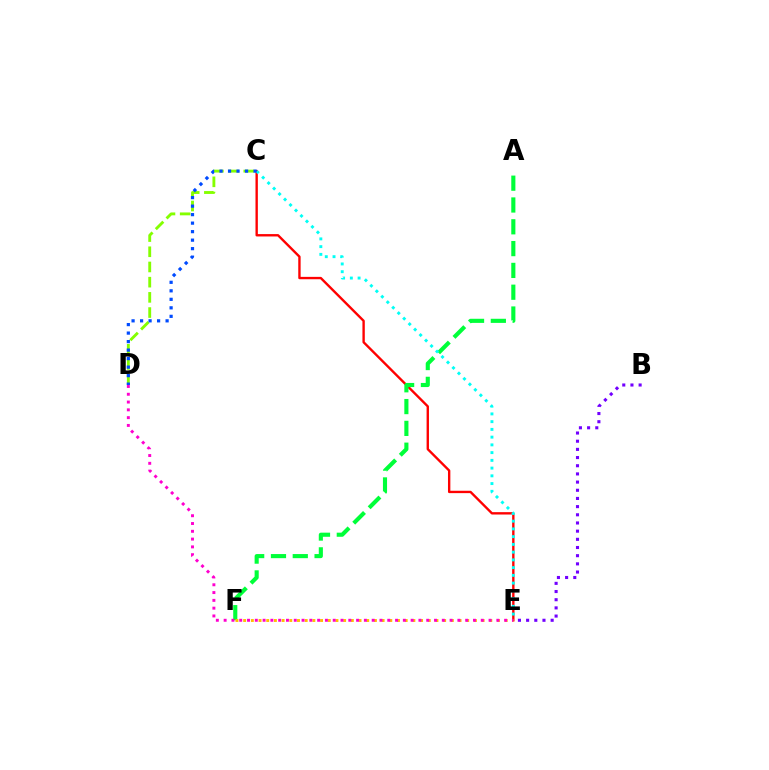{('C', 'E'): [{'color': '#ff0000', 'line_style': 'solid', 'thickness': 1.71}, {'color': '#00fff6', 'line_style': 'dotted', 'thickness': 2.1}], ('A', 'F'): [{'color': '#00ff39', 'line_style': 'dashed', 'thickness': 2.96}], ('C', 'D'): [{'color': '#84ff00', 'line_style': 'dashed', 'thickness': 2.06}, {'color': '#004bff', 'line_style': 'dotted', 'thickness': 2.31}], ('E', 'F'): [{'color': '#ffbd00', 'line_style': 'dotted', 'thickness': 2.09}], ('D', 'E'): [{'color': '#ff00cf', 'line_style': 'dotted', 'thickness': 2.12}], ('B', 'E'): [{'color': '#7200ff', 'line_style': 'dotted', 'thickness': 2.22}]}